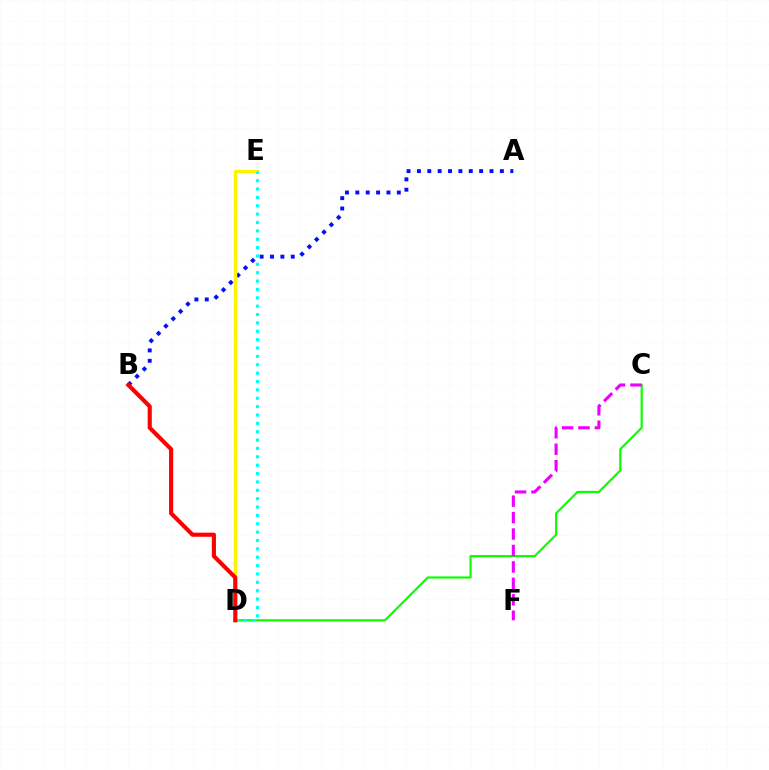{('C', 'D'): [{'color': '#08ff00', 'line_style': 'solid', 'thickness': 1.56}], ('A', 'B'): [{'color': '#0010ff', 'line_style': 'dotted', 'thickness': 2.82}], ('D', 'E'): [{'color': '#fcf500', 'line_style': 'solid', 'thickness': 2.42}, {'color': '#00fff6', 'line_style': 'dotted', 'thickness': 2.27}], ('C', 'F'): [{'color': '#ee00ff', 'line_style': 'dashed', 'thickness': 2.23}], ('B', 'D'): [{'color': '#ff0000', 'line_style': 'solid', 'thickness': 2.96}]}